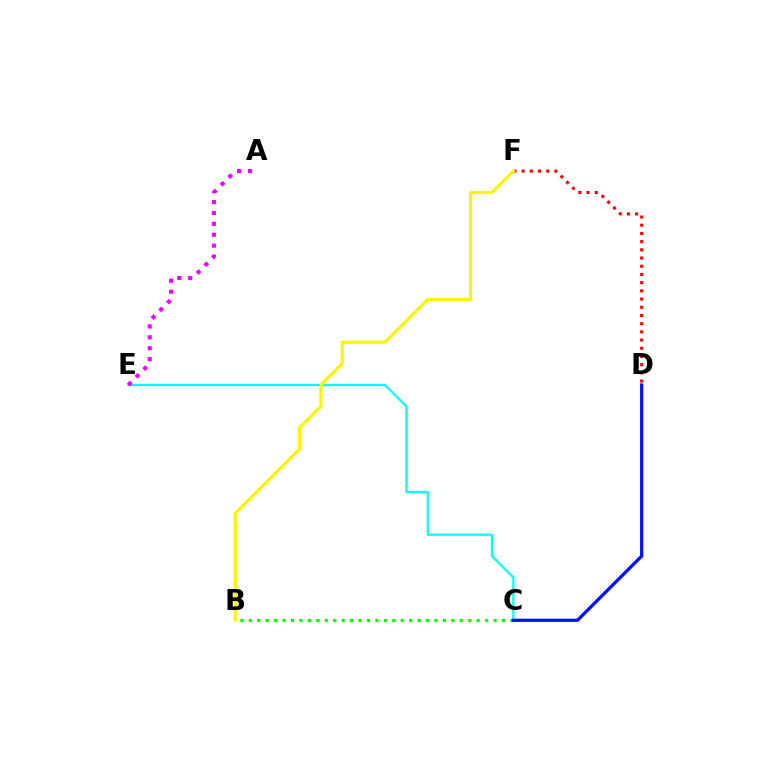{('C', 'E'): [{'color': '#00fff6', 'line_style': 'solid', 'thickness': 1.59}], ('B', 'C'): [{'color': '#08ff00', 'line_style': 'dotted', 'thickness': 2.29}], ('C', 'D'): [{'color': '#0010ff', 'line_style': 'solid', 'thickness': 2.3}], ('D', 'F'): [{'color': '#ff0000', 'line_style': 'dotted', 'thickness': 2.23}], ('A', 'E'): [{'color': '#ee00ff', 'line_style': 'dotted', 'thickness': 2.96}], ('B', 'F'): [{'color': '#fcf500', 'line_style': 'solid', 'thickness': 2.26}]}